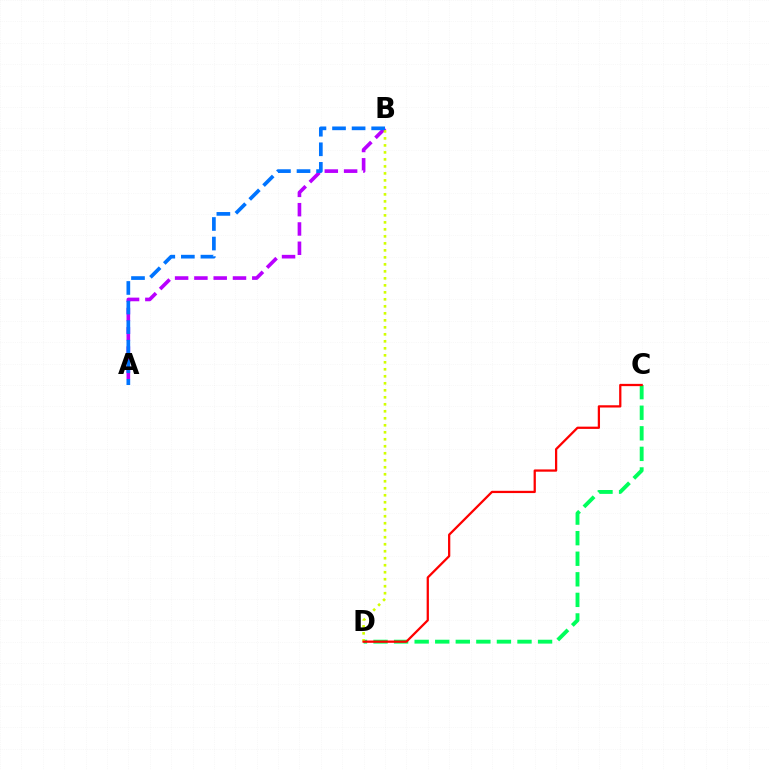{('A', 'B'): [{'color': '#b900ff', 'line_style': 'dashed', 'thickness': 2.62}, {'color': '#0074ff', 'line_style': 'dashed', 'thickness': 2.66}], ('C', 'D'): [{'color': '#00ff5c', 'line_style': 'dashed', 'thickness': 2.79}, {'color': '#ff0000', 'line_style': 'solid', 'thickness': 1.63}], ('B', 'D'): [{'color': '#d1ff00', 'line_style': 'dotted', 'thickness': 1.9}]}